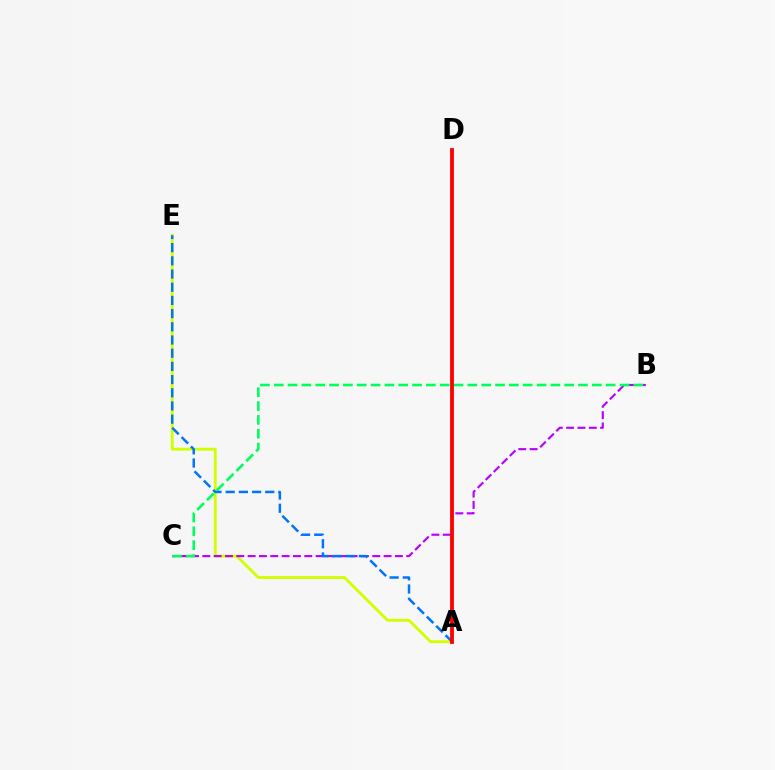{('A', 'E'): [{'color': '#d1ff00', 'line_style': 'solid', 'thickness': 2.05}, {'color': '#0074ff', 'line_style': 'dashed', 'thickness': 1.79}], ('B', 'C'): [{'color': '#b900ff', 'line_style': 'dashed', 'thickness': 1.54}, {'color': '#00ff5c', 'line_style': 'dashed', 'thickness': 1.88}], ('A', 'D'): [{'color': '#ff0000', 'line_style': 'solid', 'thickness': 2.75}]}